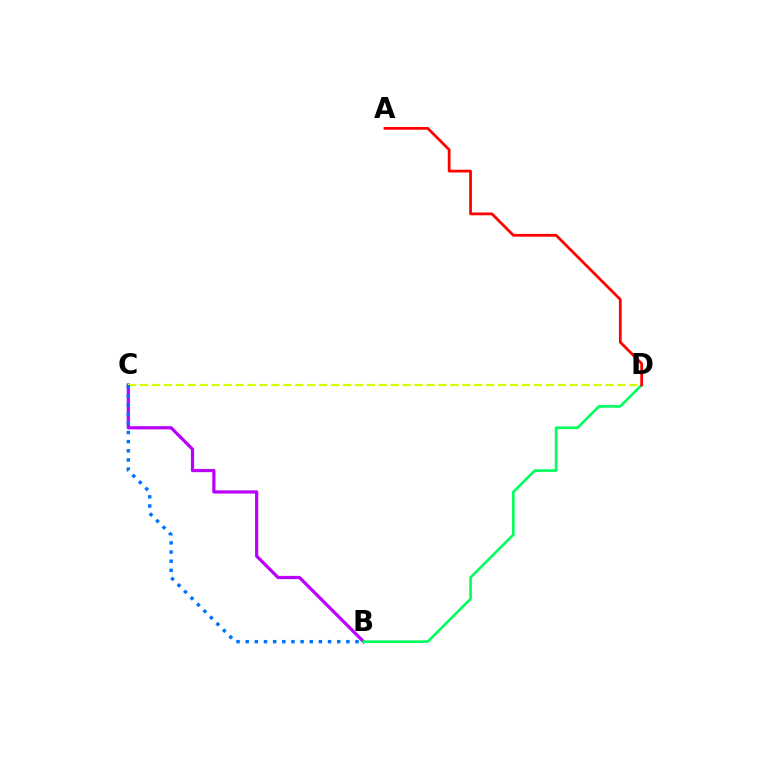{('B', 'C'): [{'color': '#b900ff', 'line_style': 'solid', 'thickness': 2.31}, {'color': '#0074ff', 'line_style': 'dotted', 'thickness': 2.49}], ('C', 'D'): [{'color': '#d1ff00', 'line_style': 'dashed', 'thickness': 1.62}], ('B', 'D'): [{'color': '#00ff5c', 'line_style': 'solid', 'thickness': 1.89}], ('A', 'D'): [{'color': '#ff0000', 'line_style': 'solid', 'thickness': 1.99}]}